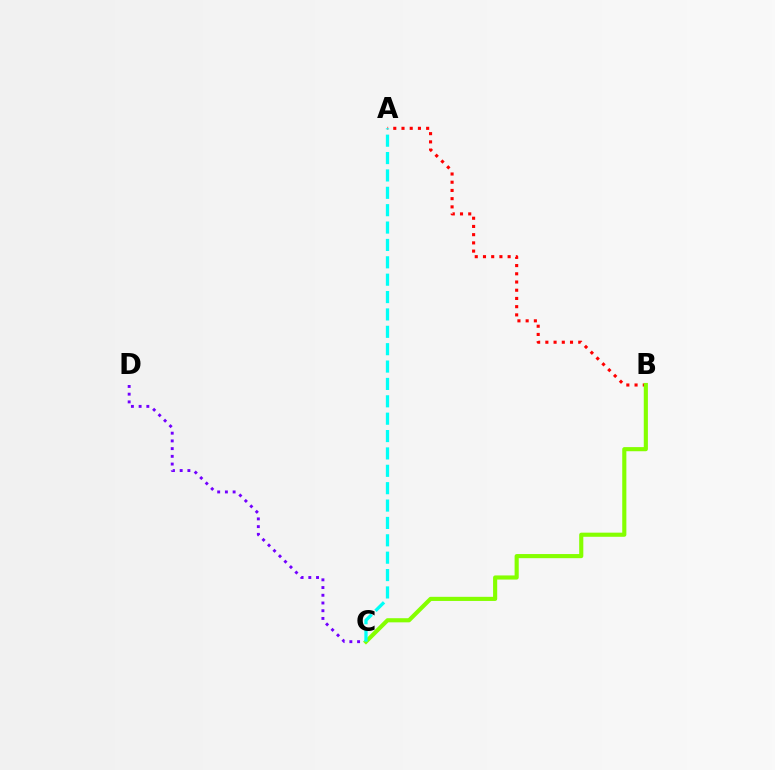{('A', 'B'): [{'color': '#ff0000', 'line_style': 'dotted', 'thickness': 2.23}], ('C', 'D'): [{'color': '#7200ff', 'line_style': 'dotted', 'thickness': 2.1}], ('B', 'C'): [{'color': '#84ff00', 'line_style': 'solid', 'thickness': 2.97}], ('A', 'C'): [{'color': '#00fff6', 'line_style': 'dashed', 'thickness': 2.36}]}